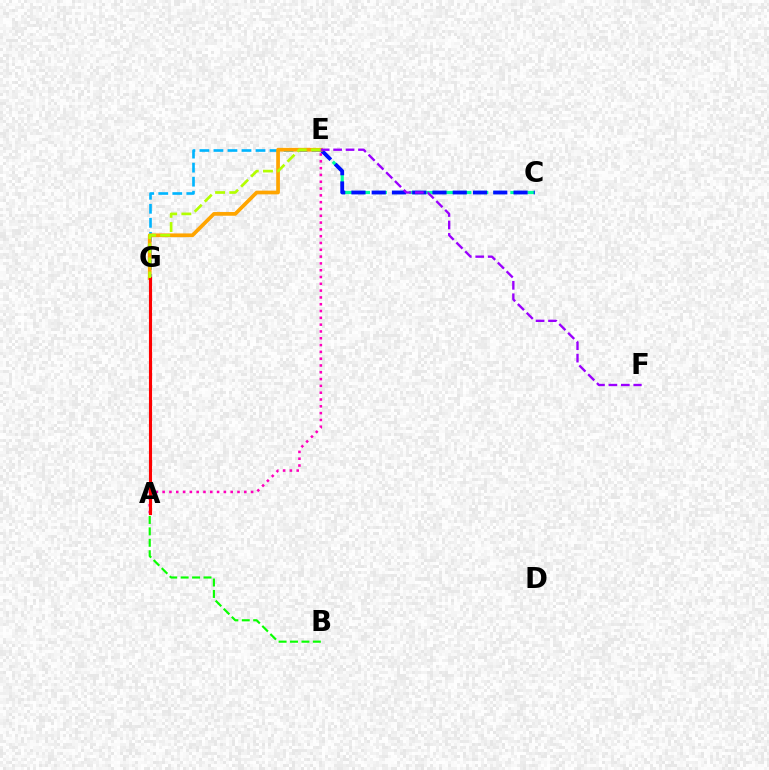{('C', 'E'): [{'color': '#00ff9d', 'line_style': 'dashed', 'thickness': 2.3}, {'color': '#0010ff', 'line_style': 'dashed', 'thickness': 2.75}], ('A', 'E'): [{'color': '#ff00bd', 'line_style': 'dotted', 'thickness': 1.85}], ('E', 'G'): [{'color': '#00b5ff', 'line_style': 'dashed', 'thickness': 1.91}, {'color': '#ffa500', 'line_style': 'solid', 'thickness': 2.67}, {'color': '#b3ff00', 'line_style': 'dashed', 'thickness': 1.93}], ('A', 'B'): [{'color': '#08ff00', 'line_style': 'dashed', 'thickness': 1.55}], ('A', 'G'): [{'color': '#ff0000', 'line_style': 'solid', 'thickness': 2.24}], ('E', 'F'): [{'color': '#9b00ff', 'line_style': 'dashed', 'thickness': 1.69}]}